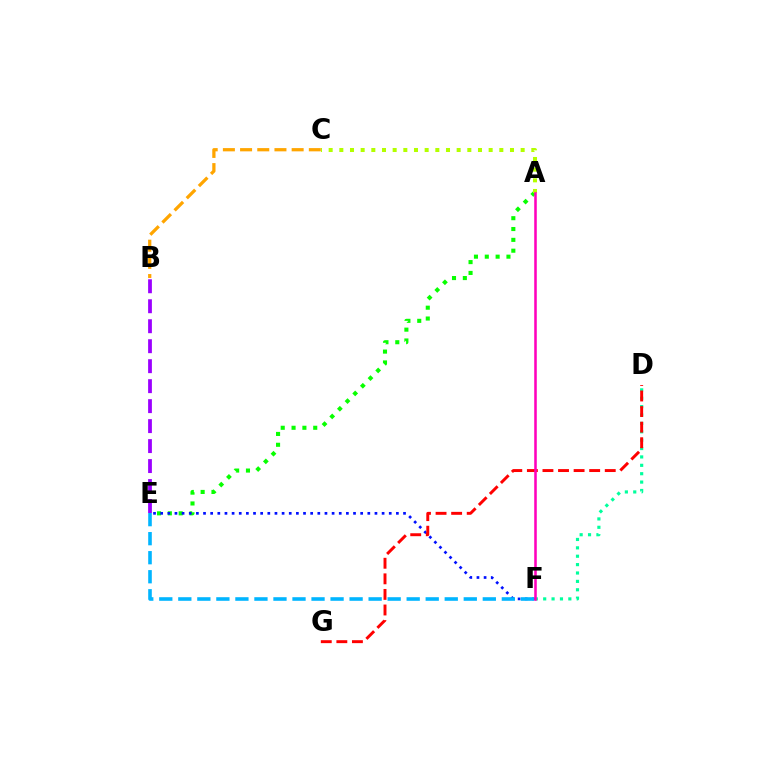{('A', 'E'): [{'color': '#08ff00', 'line_style': 'dotted', 'thickness': 2.94}], ('D', 'F'): [{'color': '#00ff9d', 'line_style': 'dotted', 'thickness': 2.28}], ('B', 'C'): [{'color': '#ffa500', 'line_style': 'dashed', 'thickness': 2.34}], ('E', 'F'): [{'color': '#0010ff', 'line_style': 'dotted', 'thickness': 1.94}, {'color': '#00b5ff', 'line_style': 'dashed', 'thickness': 2.59}], ('A', 'C'): [{'color': '#b3ff00', 'line_style': 'dotted', 'thickness': 2.9}], ('D', 'G'): [{'color': '#ff0000', 'line_style': 'dashed', 'thickness': 2.12}], ('B', 'E'): [{'color': '#9b00ff', 'line_style': 'dashed', 'thickness': 2.71}], ('A', 'F'): [{'color': '#ff00bd', 'line_style': 'solid', 'thickness': 1.84}]}